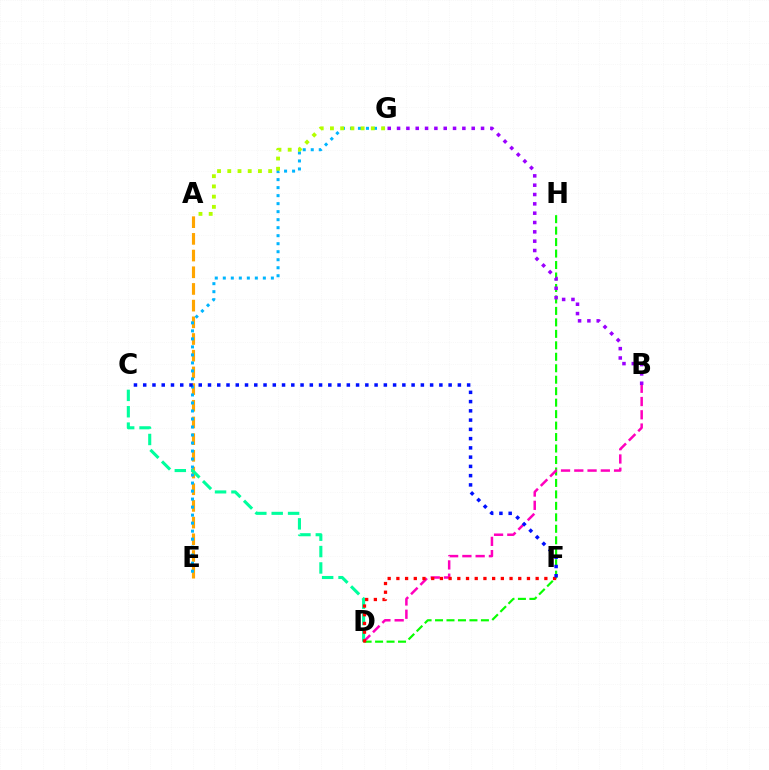{('A', 'E'): [{'color': '#ffa500', 'line_style': 'dashed', 'thickness': 2.27}], ('E', 'G'): [{'color': '#00b5ff', 'line_style': 'dotted', 'thickness': 2.18}], ('D', 'H'): [{'color': '#08ff00', 'line_style': 'dashed', 'thickness': 1.56}], ('C', 'D'): [{'color': '#00ff9d', 'line_style': 'dashed', 'thickness': 2.22}], ('B', 'D'): [{'color': '#ff00bd', 'line_style': 'dashed', 'thickness': 1.8}], ('D', 'F'): [{'color': '#ff0000', 'line_style': 'dotted', 'thickness': 2.36}], ('B', 'G'): [{'color': '#9b00ff', 'line_style': 'dotted', 'thickness': 2.54}], ('C', 'F'): [{'color': '#0010ff', 'line_style': 'dotted', 'thickness': 2.51}], ('A', 'G'): [{'color': '#b3ff00', 'line_style': 'dotted', 'thickness': 2.78}]}